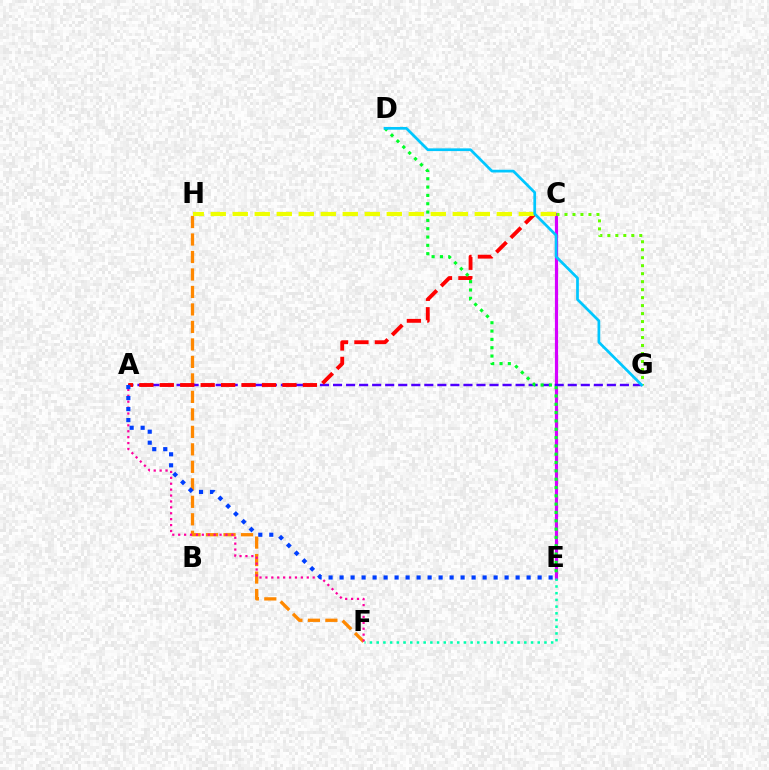{('F', 'H'): [{'color': '#ff8800', 'line_style': 'dashed', 'thickness': 2.38}], ('C', 'E'): [{'color': '#d600ff', 'line_style': 'solid', 'thickness': 2.3}], ('A', 'G'): [{'color': '#4f00ff', 'line_style': 'dashed', 'thickness': 1.77}], ('A', 'F'): [{'color': '#ff00a0', 'line_style': 'dotted', 'thickness': 1.61}], ('A', 'C'): [{'color': '#ff0000', 'line_style': 'dashed', 'thickness': 2.78}], ('A', 'E'): [{'color': '#003fff', 'line_style': 'dotted', 'thickness': 2.99}], ('E', 'F'): [{'color': '#00ffaf', 'line_style': 'dotted', 'thickness': 1.82}], ('D', 'E'): [{'color': '#00ff27', 'line_style': 'dotted', 'thickness': 2.26}], ('C', 'H'): [{'color': '#eeff00', 'line_style': 'dashed', 'thickness': 2.99}], ('C', 'G'): [{'color': '#66ff00', 'line_style': 'dotted', 'thickness': 2.17}], ('D', 'G'): [{'color': '#00c7ff', 'line_style': 'solid', 'thickness': 1.96}]}